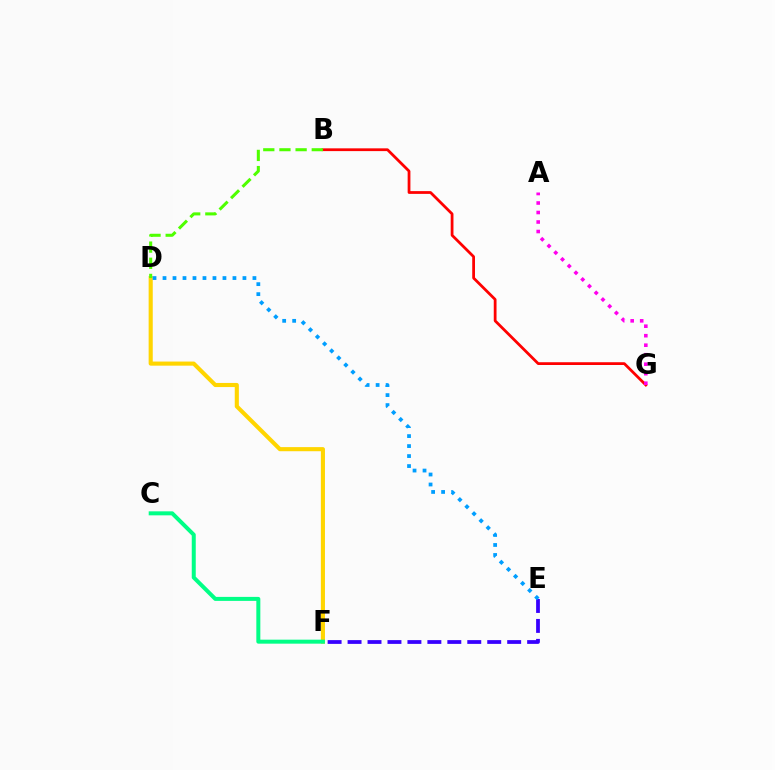{('B', 'G'): [{'color': '#ff0000', 'line_style': 'solid', 'thickness': 1.99}], ('D', 'F'): [{'color': '#ffd500', 'line_style': 'solid', 'thickness': 2.96}], ('C', 'F'): [{'color': '#00ff86', 'line_style': 'solid', 'thickness': 2.88}], ('B', 'D'): [{'color': '#4fff00', 'line_style': 'dashed', 'thickness': 2.2}], ('E', 'F'): [{'color': '#3700ff', 'line_style': 'dashed', 'thickness': 2.71}], ('A', 'G'): [{'color': '#ff00ed', 'line_style': 'dotted', 'thickness': 2.58}], ('D', 'E'): [{'color': '#009eff', 'line_style': 'dotted', 'thickness': 2.71}]}